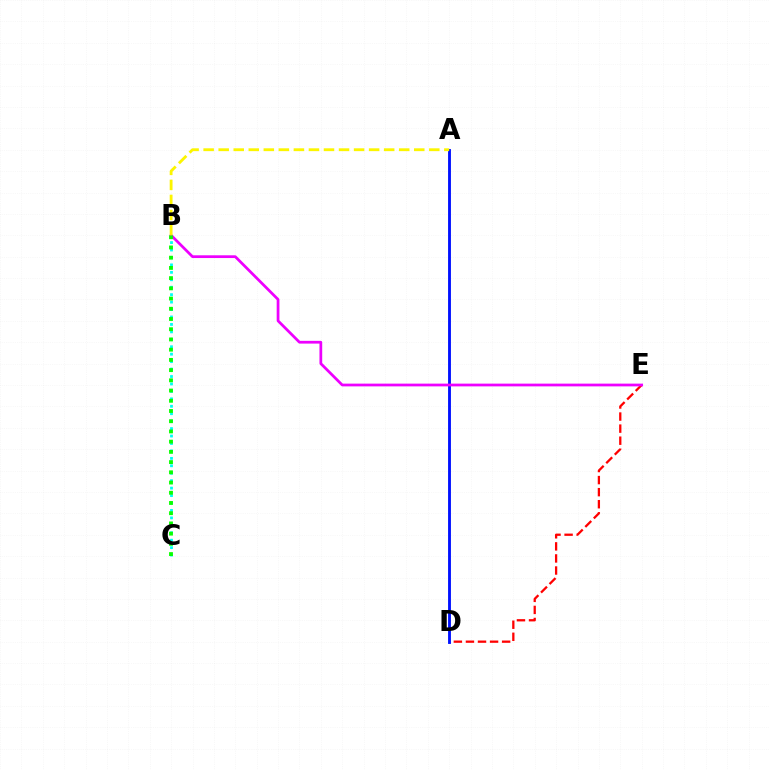{('D', 'E'): [{'color': '#ff0000', 'line_style': 'dashed', 'thickness': 1.64}], ('B', 'C'): [{'color': '#00fff6', 'line_style': 'dotted', 'thickness': 2.02}, {'color': '#08ff00', 'line_style': 'dotted', 'thickness': 2.78}], ('A', 'D'): [{'color': '#0010ff', 'line_style': 'solid', 'thickness': 2.06}], ('B', 'E'): [{'color': '#ee00ff', 'line_style': 'solid', 'thickness': 1.98}], ('A', 'B'): [{'color': '#fcf500', 'line_style': 'dashed', 'thickness': 2.04}]}